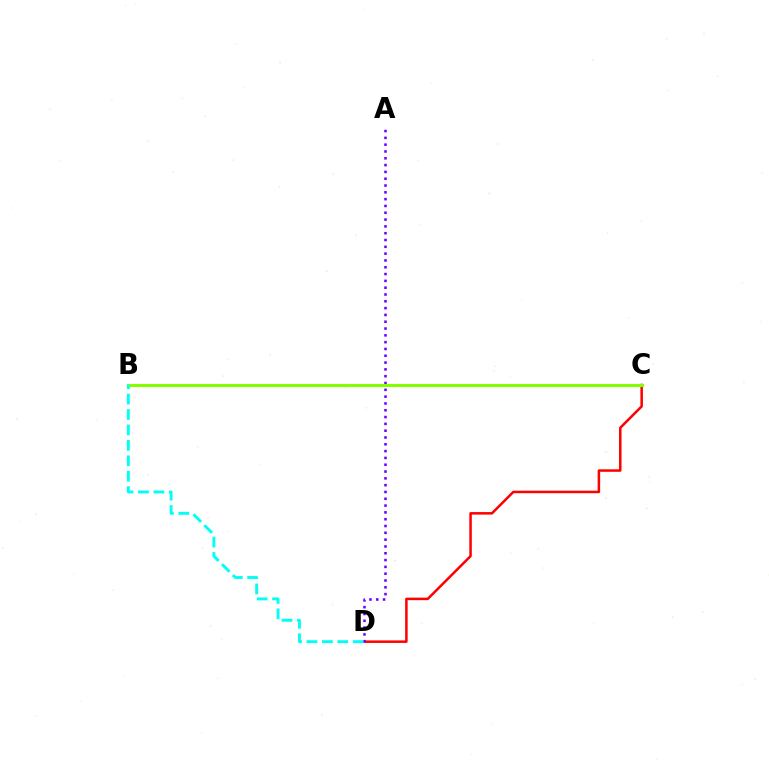{('C', 'D'): [{'color': '#ff0000', 'line_style': 'solid', 'thickness': 1.81}], ('A', 'D'): [{'color': '#7200ff', 'line_style': 'dotted', 'thickness': 1.85}], ('B', 'C'): [{'color': '#84ff00', 'line_style': 'solid', 'thickness': 2.22}], ('B', 'D'): [{'color': '#00fff6', 'line_style': 'dashed', 'thickness': 2.1}]}